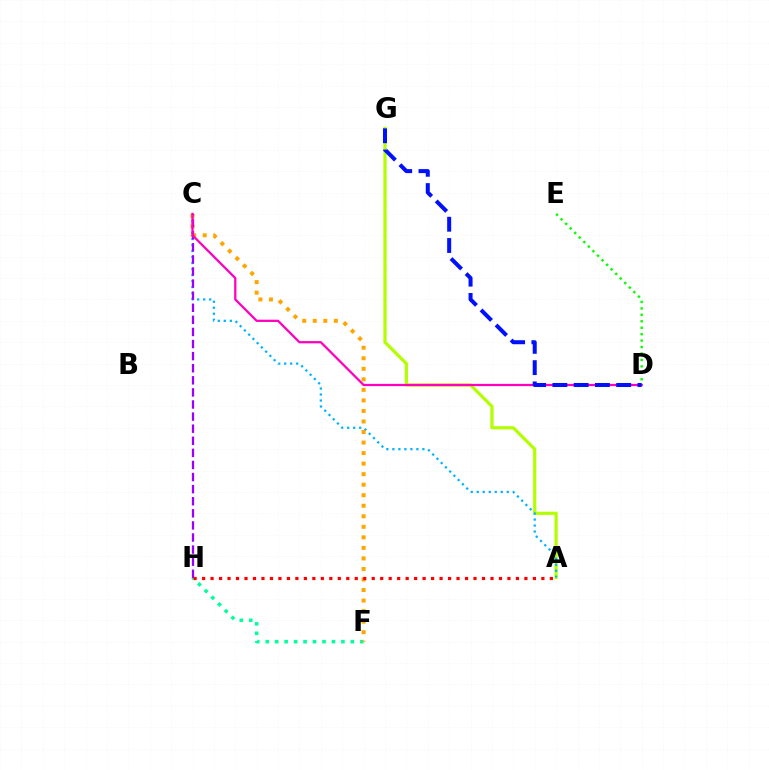{('A', 'G'): [{'color': '#b3ff00', 'line_style': 'solid', 'thickness': 2.31}], ('A', 'C'): [{'color': '#00b5ff', 'line_style': 'dotted', 'thickness': 1.63}], ('D', 'E'): [{'color': '#08ff00', 'line_style': 'dotted', 'thickness': 1.75}], ('F', 'H'): [{'color': '#00ff9d', 'line_style': 'dotted', 'thickness': 2.57}], ('C', 'F'): [{'color': '#ffa500', 'line_style': 'dotted', 'thickness': 2.86}], ('C', 'H'): [{'color': '#9b00ff', 'line_style': 'dashed', 'thickness': 1.64}], ('C', 'D'): [{'color': '#ff00bd', 'line_style': 'solid', 'thickness': 1.62}], ('A', 'H'): [{'color': '#ff0000', 'line_style': 'dotted', 'thickness': 2.3}], ('D', 'G'): [{'color': '#0010ff', 'line_style': 'dashed', 'thickness': 2.89}]}